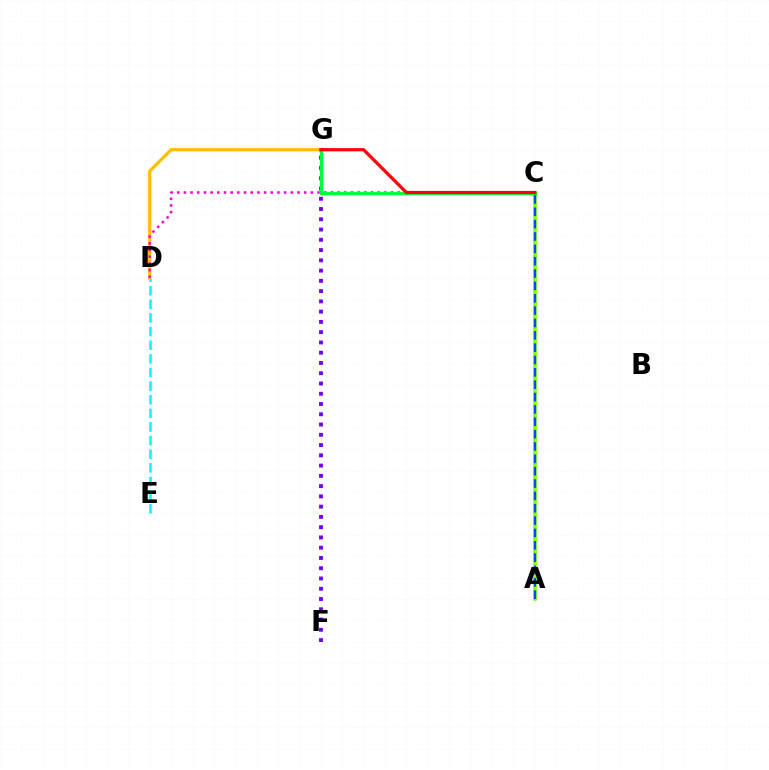{('D', 'E'): [{'color': '#00fff6', 'line_style': 'dashed', 'thickness': 1.85}], ('D', 'G'): [{'color': '#ffbd00', 'line_style': 'solid', 'thickness': 2.31}], ('C', 'D'): [{'color': '#ff00cf', 'line_style': 'dotted', 'thickness': 1.82}], ('A', 'C'): [{'color': '#84ff00', 'line_style': 'solid', 'thickness': 2.65}, {'color': '#004bff', 'line_style': 'dashed', 'thickness': 1.68}], ('F', 'G'): [{'color': '#7200ff', 'line_style': 'dotted', 'thickness': 2.79}], ('C', 'G'): [{'color': '#00ff39', 'line_style': 'solid', 'thickness': 2.45}, {'color': '#ff0000', 'line_style': 'solid', 'thickness': 2.31}]}